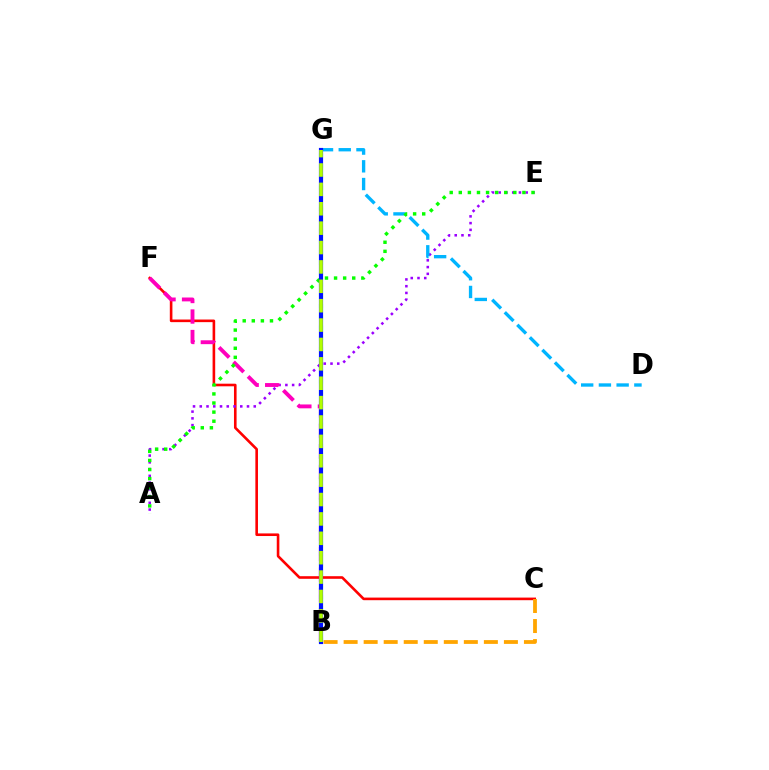{('B', 'G'): [{'color': '#00ff9d', 'line_style': 'dotted', 'thickness': 2.93}, {'color': '#0010ff', 'line_style': 'solid', 'thickness': 3.0}, {'color': '#b3ff00', 'line_style': 'dashed', 'thickness': 2.63}], ('C', 'F'): [{'color': '#ff0000', 'line_style': 'solid', 'thickness': 1.88}], ('A', 'E'): [{'color': '#9b00ff', 'line_style': 'dotted', 'thickness': 1.83}, {'color': '#08ff00', 'line_style': 'dotted', 'thickness': 2.47}], ('B', 'F'): [{'color': '#ff00bd', 'line_style': 'dashed', 'thickness': 2.79}], ('D', 'G'): [{'color': '#00b5ff', 'line_style': 'dashed', 'thickness': 2.41}], ('B', 'C'): [{'color': '#ffa500', 'line_style': 'dashed', 'thickness': 2.72}]}